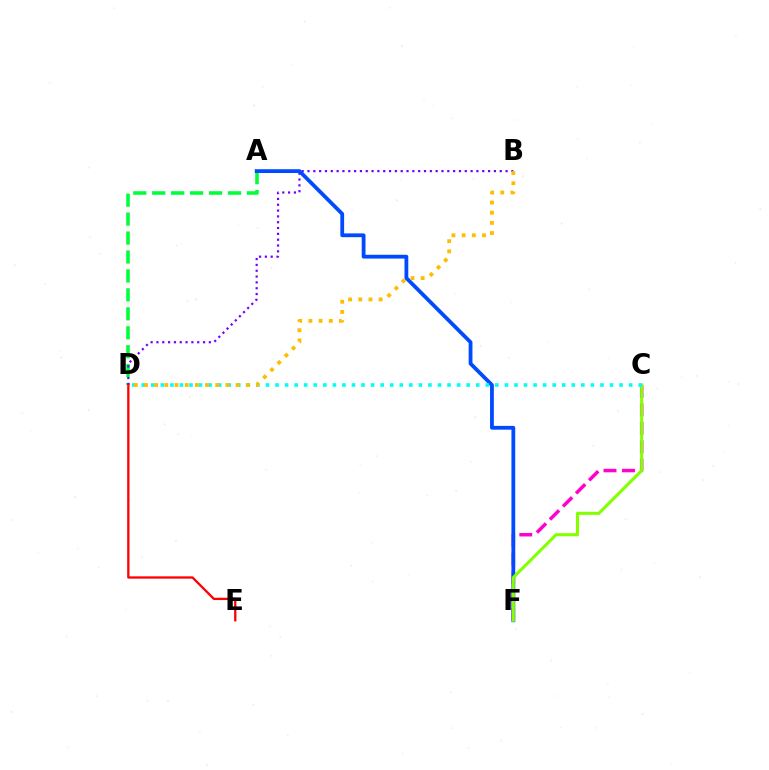{('A', 'D'): [{'color': '#00ff39', 'line_style': 'dashed', 'thickness': 2.57}], ('C', 'F'): [{'color': '#ff00cf', 'line_style': 'dashed', 'thickness': 2.51}, {'color': '#84ff00', 'line_style': 'solid', 'thickness': 2.21}], ('B', 'D'): [{'color': '#7200ff', 'line_style': 'dotted', 'thickness': 1.58}, {'color': '#ffbd00', 'line_style': 'dotted', 'thickness': 2.76}], ('A', 'F'): [{'color': '#004bff', 'line_style': 'solid', 'thickness': 2.73}], ('C', 'D'): [{'color': '#00fff6', 'line_style': 'dotted', 'thickness': 2.6}], ('D', 'E'): [{'color': '#ff0000', 'line_style': 'solid', 'thickness': 1.65}]}